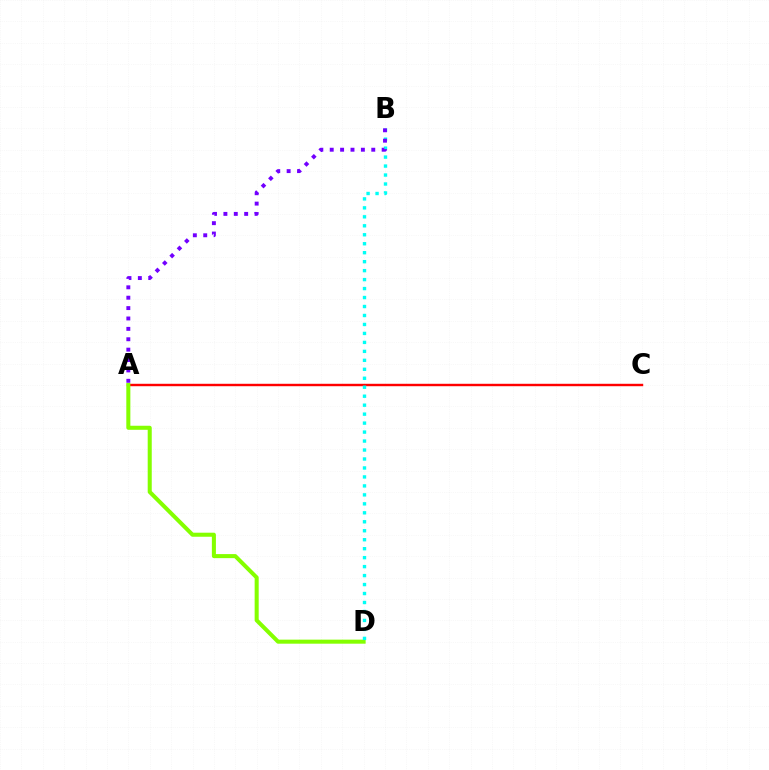{('A', 'C'): [{'color': '#ff0000', 'line_style': 'solid', 'thickness': 1.74}], ('A', 'D'): [{'color': '#84ff00', 'line_style': 'solid', 'thickness': 2.91}], ('B', 'D'): [{'color': '#00fff6', 'line_style': 'dotted', 'thickness': 2.44}], ('A', 'B'): [{'color': '#7200ff', 'line_style': 'dotted', 'thickness': 2.82}]}